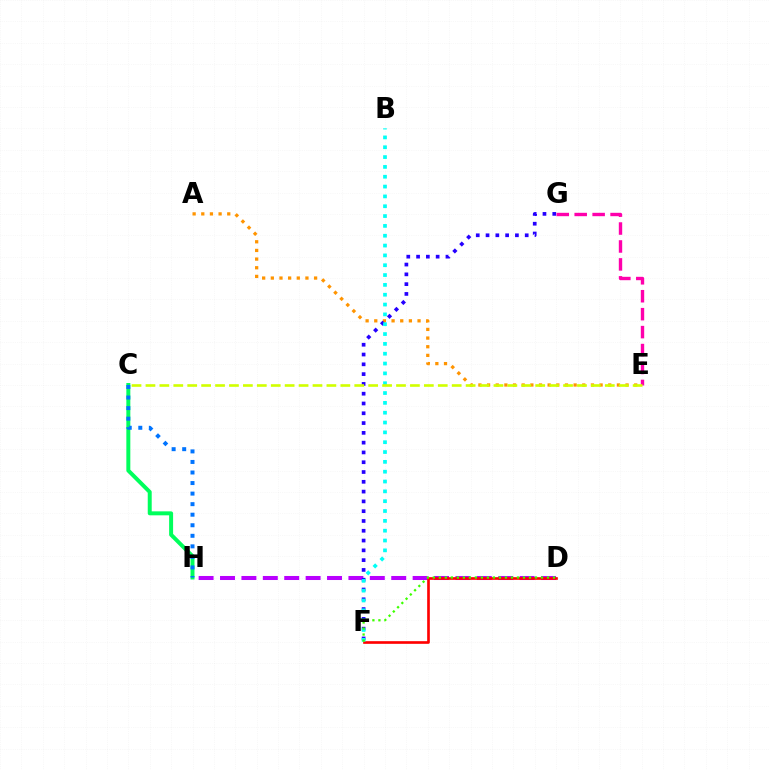{('A', 'E'): [{'color': '#ff9400', 'line_style': 'dotted', 'thickness': 2.35}], ('D', 'H'): [{'color': '#b900ff', 'line_style': 'dashed', 'thickness': 2.91}], ('F', 'G'): [{'color': '#2500ff', 'line_style': 'dotted', 'thickness': 2.66}], ('C', 'H'): [{'color': '#00ff5c', 'line_style': 'solid', 'thickness': 2.86}, {'color': '#0074ff', 'line_style': 'dotted', 'thickness': 2.87}], ('D', 'F'): [{'color': '#ff0000', 'line_style': 'solid', 'thickness': 1.91}, {'color': '#3dff00', 'line_style': 'dotted', 'thickness': 1.63}], ('B', 'F'): [{'color': '#00fff6', 'line_style': 'dotted', 'thickness': 2.67}], ('E', 'G'): [{'color': '#ff00ac', 'line_style': 'dashed', 'thickness': 2.44}], ('C', 'E'): [{'color': '#d1ff00', 'line_style': 'dashed', 'thickness': 1.89}]}